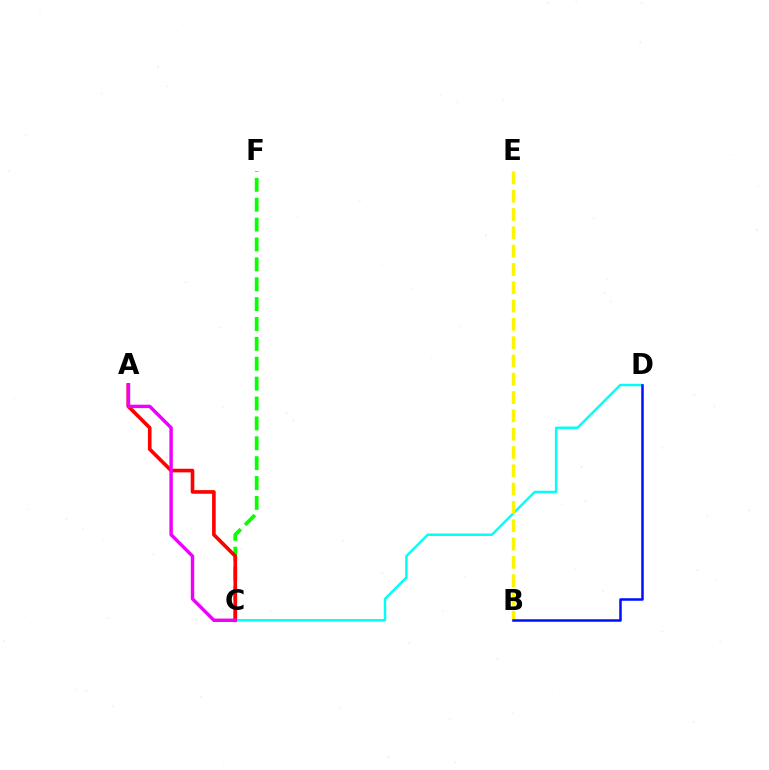{('C', 'D'): [{'color': '#00fff6', 'line_style': 'solid', 'thickness': 1.77}], ('B', 'E'): [{'color': '#fcf500', 'line_style': 'dashed', 'thickness': 2.49}], ('C', 'F'): [{'color': '#08ff00', 'line_style': 'dashed', 'thickness': 2.7}], ('A', 'C'): [{'color': '#ff0000', 'line_style': 'solid', 'thickness': 2.61}, {'color': '#ee00ff', 'line_style': 'solid', 'thickness': 2.46}], ('B', 'D'): [{'color': '#0010ff', 'line_style': 'solid', 'thickness': 1.81}]}